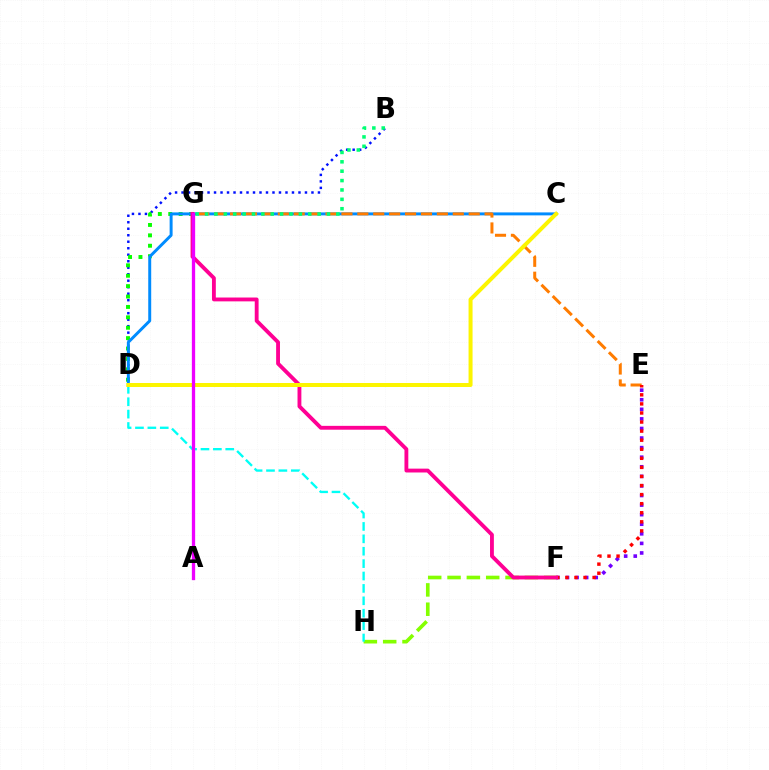{('B', 'D'): [{'color': '#0010ff', 'line_style': 'dotted', 'thickness': 1.76}], ('F', 'H'): [{'color': '#84ff00', 'line_style': 'dashed', 'thickness': 2.63}], ('D', 'G'): [{'color': '#08ff00', 'line_style': 'dotted', 'thickness': 2.83}], ('E', 'F'): [{'color': '#7200ff', 'line_style': 'dotted', 'thickness': 2.6}, {'color': '#ff0000', 'line_style': 'dotted', 'thickness': 2.46}], ('C', 'D'): [{'color': '#008cff', 'line_style': 'solid', 'thickness': 2.13}, {'color': '#fcf500', 'line_style': 'solid', 'thickness': 2.88}], ('E', 'G'): [{'color': '#ff7c00', 'line_style': 'dashed', 'thickness': 2.16}], ('F', 'G'): [{'color': '#ff0094', 'line_style': 'solid', 'thickness': 2.77}], ('D', 'H'): [{'color': '#00fff6', 'line_style': 'dashed', 'thickness': 1.68}], ('A', 'G'): [{'color': '#ee00ff', 'line_style': 'solid', 'thickness': 2.38}], ('B', 'G'): [{'color': '#00ff74', 'line_style': 'dotted', 'thickness': 2.55}]}